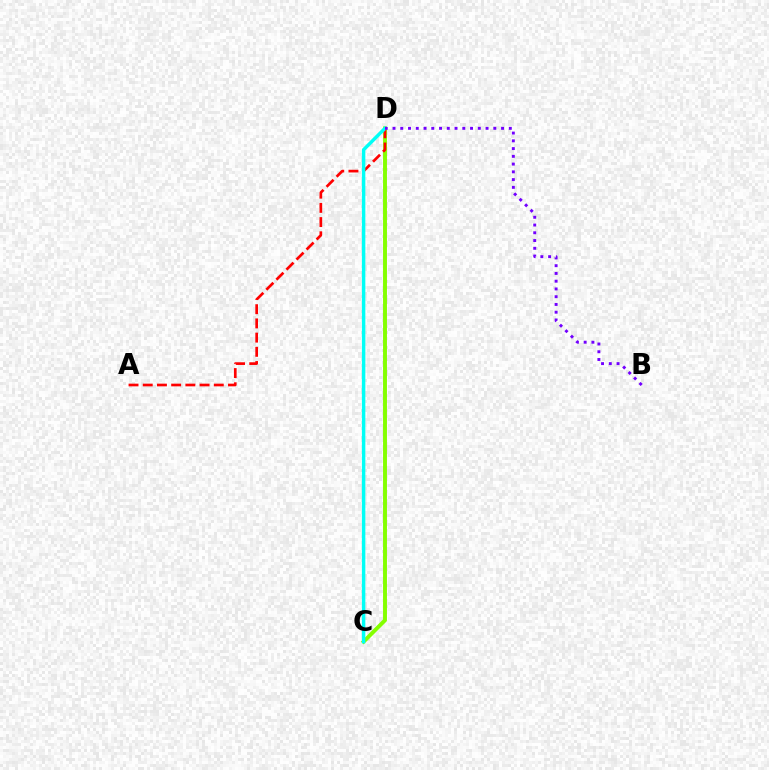{('C', 'D'): [{'color': '#84ff00', 'line_style': 'solid', 'thickness': 2.82}, {'color': '#00fff6', 'line_style': 'solid', 'thickness': 2.48}], ('A', 'D'): [{'color': '#ff0000', 'line_style': 'dashed', 'thickness': 1.93}], ('B', 'D'): [{'color': '#7200ff', 'line_style': 'dotted', 'thickness': 2.11}]}